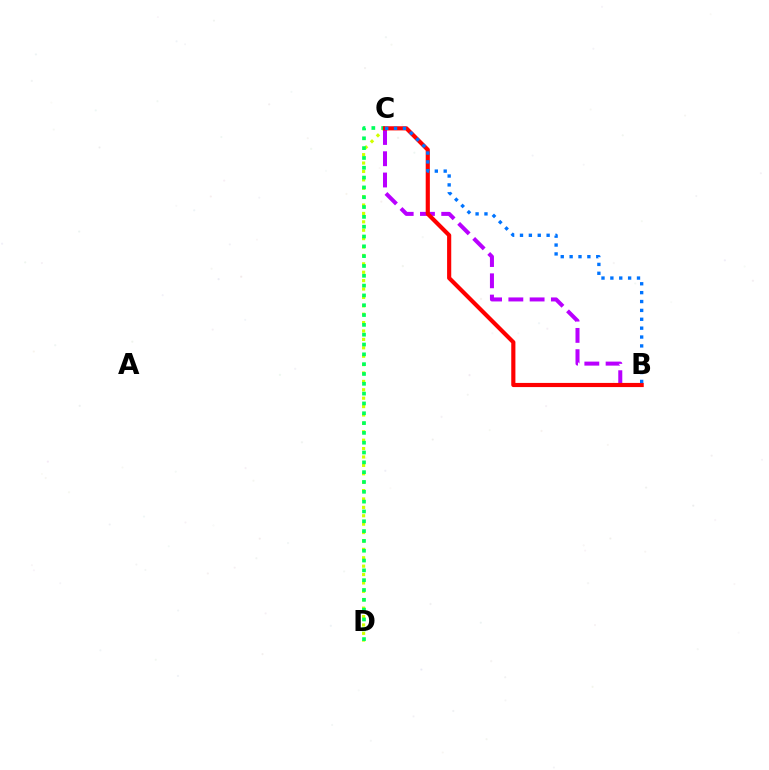{('C', 'D'): [{'color': '#d1ff00', 'line_style': 'dotted', 'thickness': 2.28}, {'color': '#00ff5c', 'line_style': 'dotted', 'thickness': 2.67}], ('B', 'C'): [{'color': '#b900ff', 'line_style': 'dashed', 'thickness': 2.89}, {'color': '#ff0000', 'line_style': 'solid', 'thickness': 2.98}, {'color': '#0074ff', 'line_style': 'dotted', 'thickness': 2.41}]}